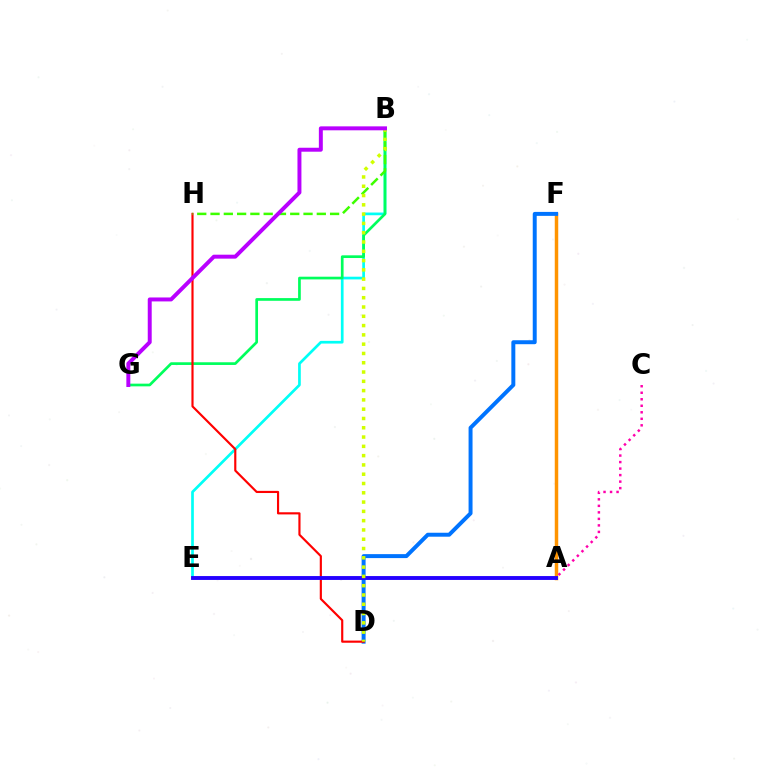{('B', 'E'): [{'color': '#00fff6', 'line_style': 'solid', 'thickness': 1.94}], ('B', 'G'): [{'color': '#00ff5c', 'line_style': 'solid', 'thickness': 1.94}, {'color': '#b900ff', 'line_style': 'solid', 'thickness': 2.84}], ('A', 'F'): [{'color': '#ff9400', 'line_style': 'solid', 'thickness': 2.5}], ('D', 'F'): [{'color': '#0074ff', 'line_style': 'solid', 'thickness': 2.85}], ('D', 'H'): [{'color': '#ff0000', 'line_style': 'solid', 'thickness': 1.55}], ('B', 'H'): [{'color': '#3dff00', 'line_style': 'dashed', 'thickness': 1.8}], ('A', 'C'): [{'color': '#ff00ac', 'line_style': 'dotted', 'thickness': 1.77}], ('A', 'E'): [{'color': '#2500ff', 'line_style': 'solid', 'thickness': 2.8}], ('B', 'D'): [{'color': '#d1ff00', 'line_style': 'dotted', 'thickness': 2.52}]}